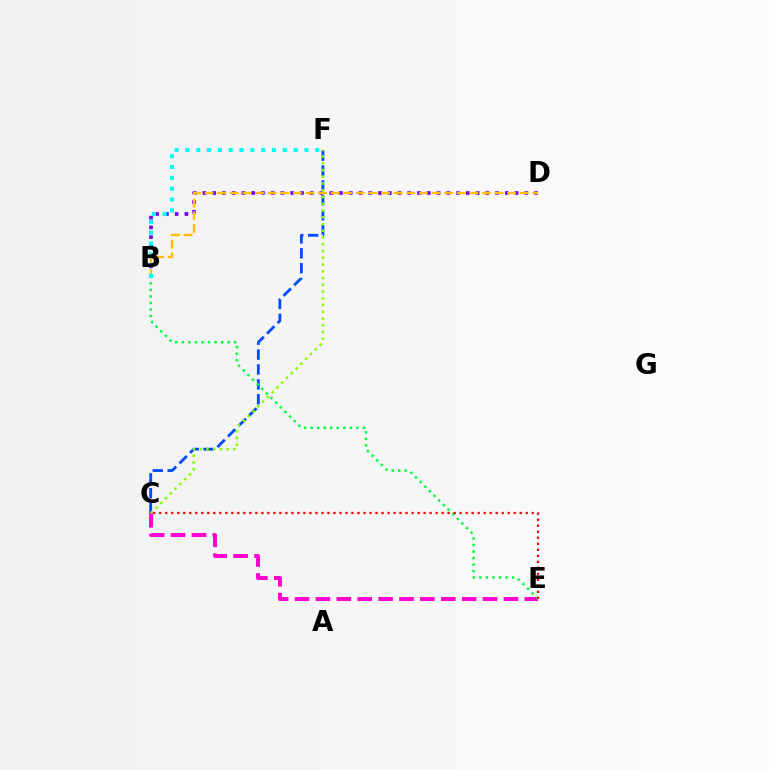{('C', 'F'): [{'color': '#004bff', 'line_style': 'dashed', 'thickness': 2.02}, {'color': '#84ff00', 'line_style': 'dotted', 'thickness': 1.83}], ('B', 'D'): [{'color': '#7200ff', 'line_style': 'dotted', 'thickness': 2.65}, {'color': '#ffbd00', 'line_style': 'dashed', 'thickness': 1.71}], ('B', 'F'): [{'color': '#00fff6', 'line_style': 'dotted', 'thickness': 2.94}], ('C', 'E'): [{'color': '#ff00cf', 'line_style': 'dashed', 'thickness': 2.84}, {'color': '#ff0000', 'line_style': 'dotted', 'thickness': 1.63}], ('B', 'E'): [{'color': '#00ff39', 'line_style': 'dotted', 'thickness': 1.78}]}